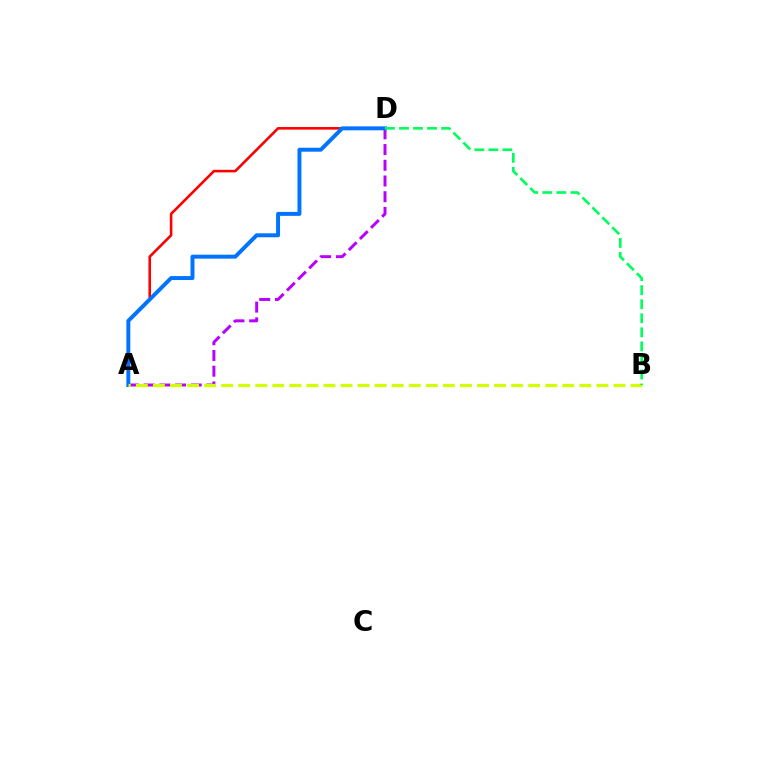{('A', 'D'): [{'color': '#ff0000', 'line_style': 'solid', 'thickness': 1.87}, {'color': '#b900ff', 'line_style': 'dashed', 'thickness': 2.14}, {'color': '#0074ff', 'line_style': 'solid', 'thickness': 2.84}], ('A', 'B'): [{'color': '#d1ff00', 'line_style': 'dashed', 'thickness': 2.32}], ('B', 'D'): [{'color': '#00ff5c', 'line_style': 'dashed', 'thickness': 1.91}]}